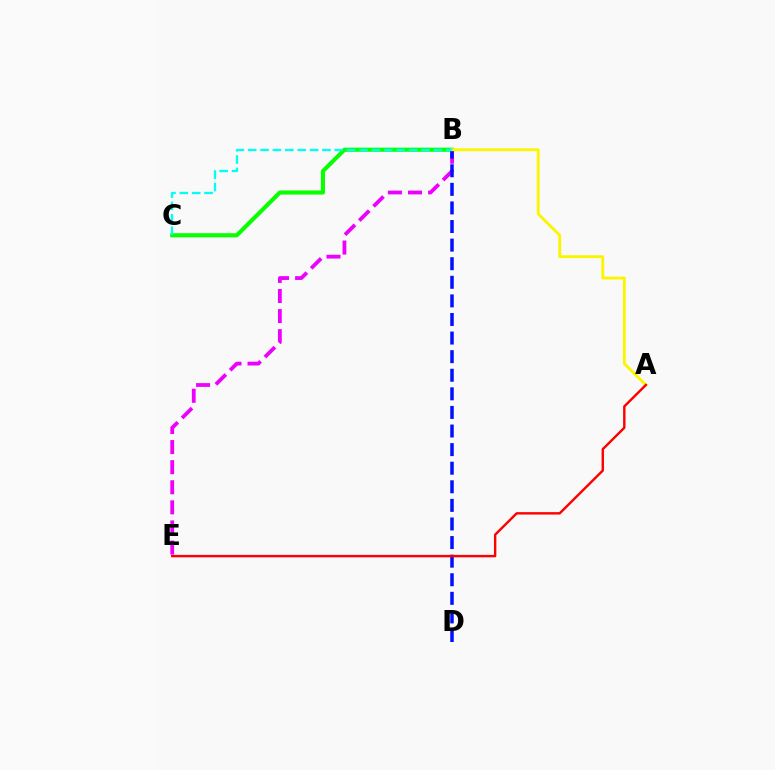{('B', 'C'): [{'color': '#08ff00', 'line_style': 'solid', 'thickness': 2.96}, {'color': '#00fff6', 'line_style': 'dashed', 'thickness': 1.68}], ('B', 'E'): [{'color': '#ee00ff', 'line_style': 'dashed', 'thickness': 2.73}], ('B', 'D'): [{'color': '#0010ff', 'line_style': 'dashed', 'thickness': 2.53}], ('A', 'B'): [{'color': '#fcf500', 'line_style': 'solid', 'thickness': 2.06}], ('A', 'E'): [{'color': '#ff0000', 'line_style': 'solid', 'thickness': 1.74}]}